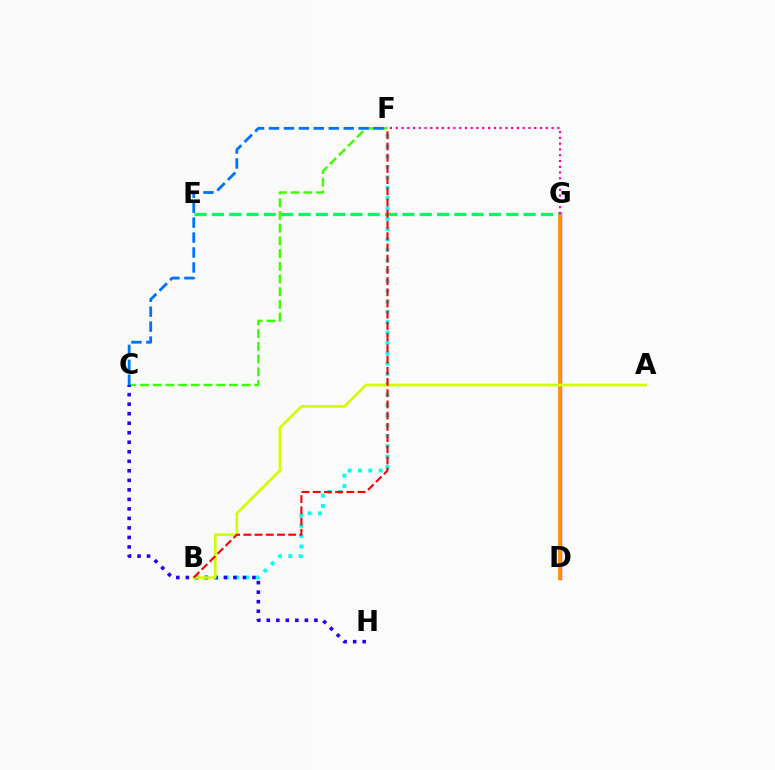{('D', 'G'): [{'color': '#b900ff', 'line_style': 'solid', 'thickness': 2.43}, {'color': '#ff9400', 'line_style': 'solid', 'thickness': 2.74}], ('C', 'F'): [{'color': '#3dff00', 'line_style': 'dashed', 'thickness': 1.73}, {'color': '#0074ff', 'line_style': 'dashed', 'thickness': 2.03}], ('B', 'F'): [{'color': '#00fff6', 'line_style': 'dotted', 'thickness': 2.81}, {'color': '#ff0000', 'line_style': 'dashed', 'thickness': 1.52}], ('C', 'H'): [{'color': '#2500ff', 'line_style': 'dotted', 'thickness': 2.59}], ('E', 'G'): [{'color': '#00ff5c', 'line_style': 'dashed', 'thickness': 2.35}], ('A', 'B'): [{'color': '#d1ff00', 'line_style': 'solid', 'thickness': 1.92}], ('F', 'G'): [{'color': '#ff00ac', 'line_style': 'dotted', 'thickness': 1.57}]}